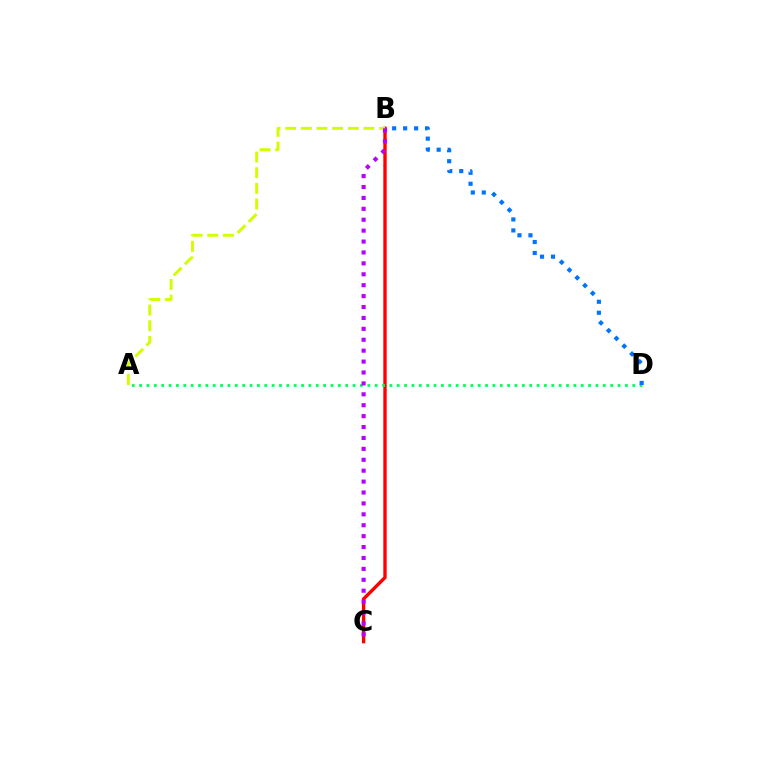{('B', 'C'): [{'color': '#ff0000', 'line_style': 'solid', 'thickness': 2.42}, {'color': '#b900ff', 'line_style': 'dotted', 'thickness': 2.96}], ('A', 'D'): [{'color': '#00ff5c', 'line_style': 'dotted', 'thickness': 2.0}], ('A', 'B'): [{'color': '#d1ff00', 'line_style': 'dashed', 'thickness': 2.13}], ('B', 'D'): [{'color': '#0074ff', 'line_style': 'dotted', 'thickness': 2.99}]}